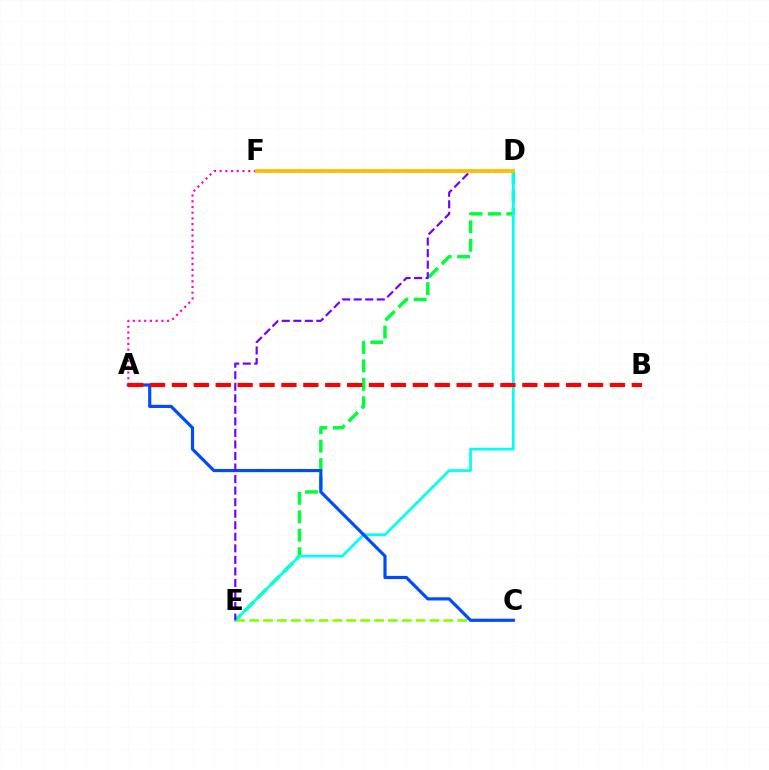{('D', 'E'): [{'color': '#00ff39', 'line_style': 'dashed', 'thickness': 2.5}, {'color': '#00fff6', 'line_style': 'solid', 'thickness': 1.94}, {'color': '#7200ff', 'line_style': 'dashed', 'thickness': 1.57}], ('C', 'E'): [{'color': '#84ff00', 'line_style': 'dashed', 'thickness': 1.88}], ('A', 'C'): [{'color': '#004bff', 'line_style': 'solid', 'thickness': 2.28}], ('A', 'F'): [{'color': '#ff00cf', 'line_style': 'dotted', 'thickness': 1.55}], ('A', 'B'): [{'color': '#ff0000', 'line_style': 'dashed', 'thickness': 2.98}], ('D', 'F'): [{'color': '#ffbd00', 'line_style': 'solid', 'thickness': 2.72}]}